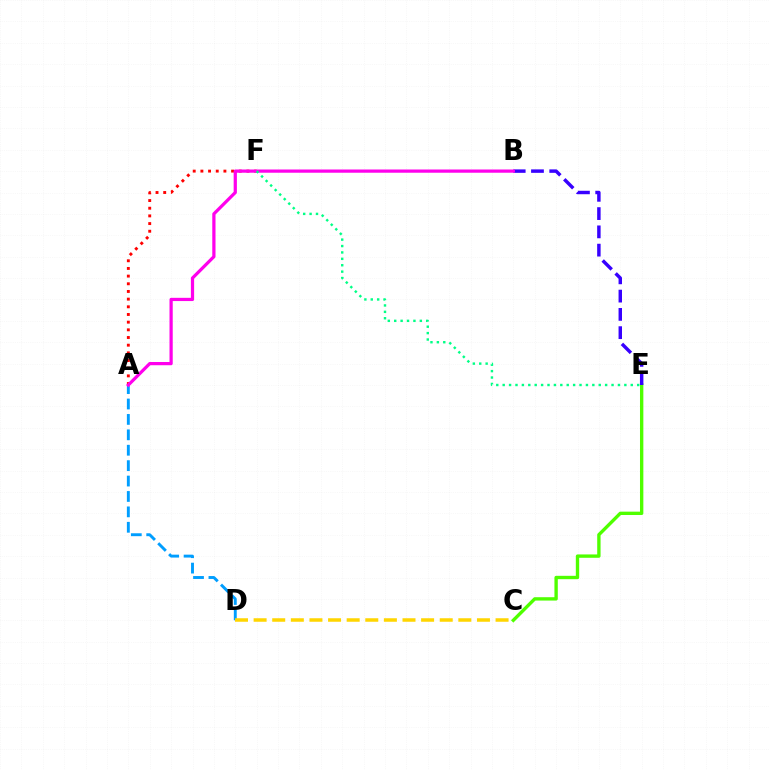{('A', 'D'): [{'color': '#009eff', 'line_style': 'dashed', 'thickness': 2.09}], ('C', 'E'): [{'color': '#4fff00', 'line_style': 'solid', 'thickness': 2.42}], ('A', 'F'): [{'color': '#ff0000', 'line_style': 'dotted', 'thickness': 2.09}], ('B', 'E'): [{'color': '#3700ff', 'line_style': 'dashed', 'thickness': 2.48}], ('A', 'B'): [{'color': '#ff00ed', 'line_style': 'solid', 'thickness': 2.33}], ('C', 'D'): [{'color': '#ffd500', 'line_style': 'dashed', 'thickness': 2.53}], ('E', 'F'): [{'color': '#00ff86', 'line_style': 'dotted', 'thickness': 1.74}]}